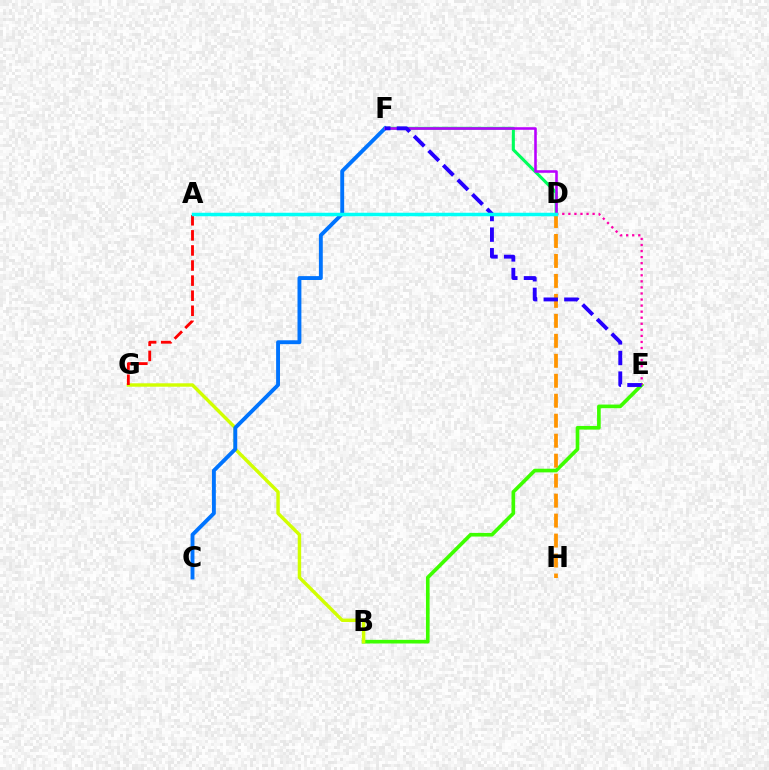{('B', 'E'): [{'color': '#3dff00', 'line_style': 'solid', 'thickness': 2.63}], ('D', 'F'): [{'color': '#00ff5c', 'line_style': 'solid', 'thickness': 2.2}, {'color': '#b900ff', 'line_style': 'solid', 'thickness': 1.86}], ('B', 'G'): [{'color': '#d1ff00', 'line_style': 'solid', 'thickness': 2.46}], ('C', 'F'): [{'color': '#0074ff', 'line_style': 'solid', 'thickness': 2.79}], ('A', 'G'): [{'color': '#ff0000', 'line_style': 'dashed', 'thickness': 2.05}], ('D', 'E'): [{'color': '#ff00ac', 'line_style': 'dotted', 'thickness': 1.65}], ('D', 'H'): [{'color': '#ff9400', 'line_style': 'dashed', 'thickness': 2.71}], ('E', 'F'): [{'color': '#2500ff', 'line_style': 'dashed', 'thickness': 2.8}], ('A', 'D'): [{'color': '#00fff6', 'line_style': 'solid', 'thickness': 2.52}]}